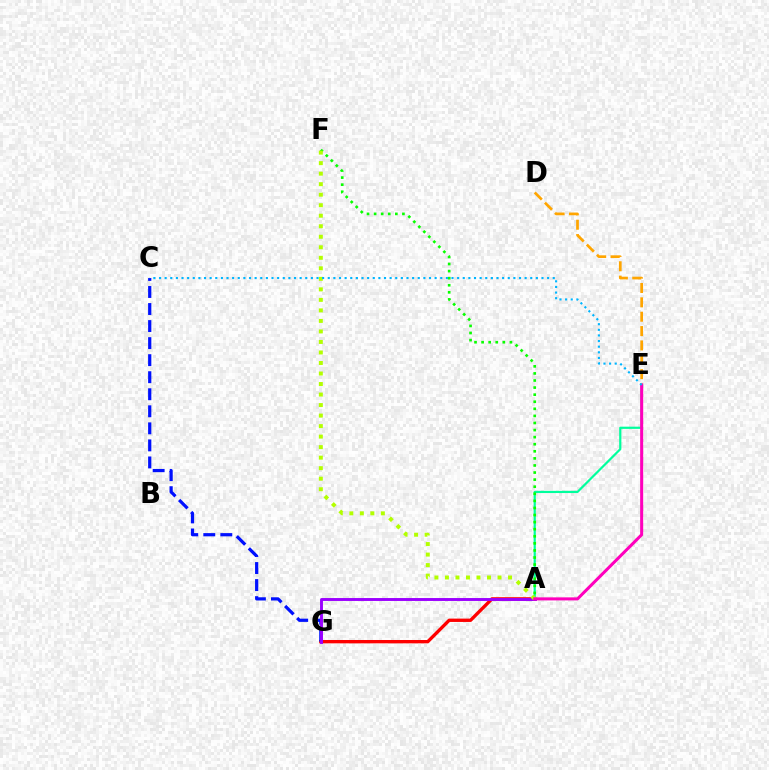{('D', 'E'): [{'color': '#ffa500', 'line_style': 'dashed', 'thickness': 1.95}], ('A', 'E'): [{'color': '#00ff9d', 'line_style': 'solid', 'thickness': 1.58}, {'color': '#ff00bd', 'line_style': 'solid', 'thickness': 2.19}], ('A', 'G'): [{'color': '#ff0000', 'line_style': 'solid', 'thickness': 2.41}, {'color': '#9b00ff', 'line_style': 'solid', 'thickness': 2.1}], ('C', 'G'): [{'color': '#0010ff', 'line_style': 'dashed', 'thickness': 2.32}], ('A', 'F'): [{'color': '#08ff00', 'line_style': 'dotted', 'thickness': 1.92}, {'color': '#b3ff00', 'line_style': 'dotted', 'thickness': 2.86}], ('C', 'E'): [{'color': '#00b5ff', 'line_style': 'dotted', 'thickness': 1.53}]}